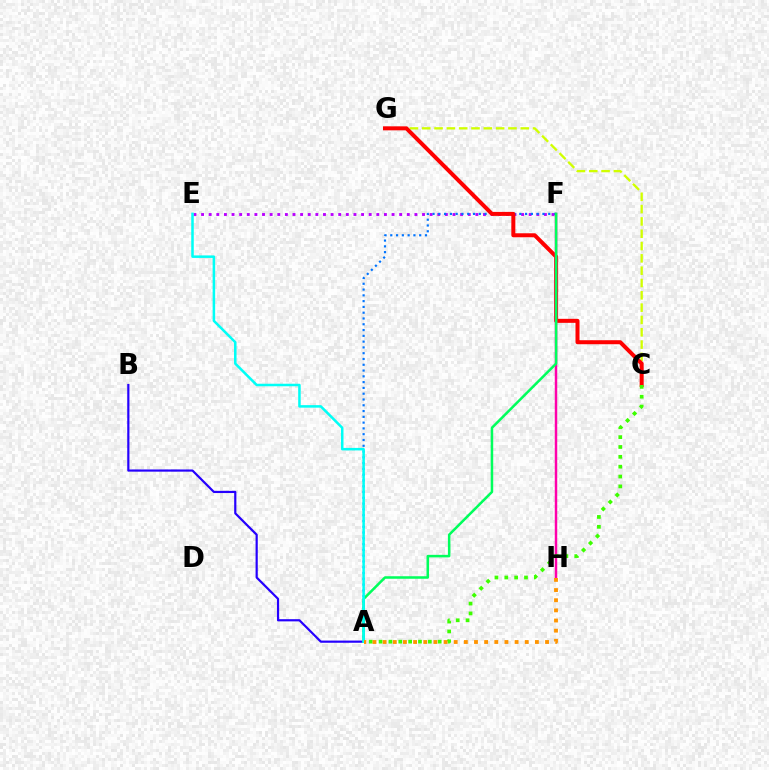{('E', 'F'): [{'color': '#b900ff', 'line_style': 'dotted', 'thickness': 2.07}], ('A', 'F'): [{'color': '#0074ff', 'line_style': 'dotted', 'thickness': 1.57}, {'color': '#00ff5c', 'line_style': 'solid', 'thickness': 1.82}], ('C', 'G'): [{'color': '#d1ff00', 'line_style': 'dashed', 'thickness': 1.67}, {'color': '#ff0000', 'line_style': 'solid', 'thickness': 2.89}], ('F', 'H'): [{'color': '#ff00ac', 'line_style': 'solid', 'thickness': 1.77}], ('A', 'B'): [{'color': '#2500ff', 'line_style': 'solid', 'thickness': 1.58}], ('A', 'E'): [{'color': '#00fff6', 'line_style': 'solid', 'thickness': 1.82}], ('A', 'C'): [{'color': '#3dff00', 'line_style': 'dotted', 'thickness': 2.68}], ('A', 'H'): [{'color': '#ff9400', 'line_style': 'dotted', 'thickness': 2.76}]}